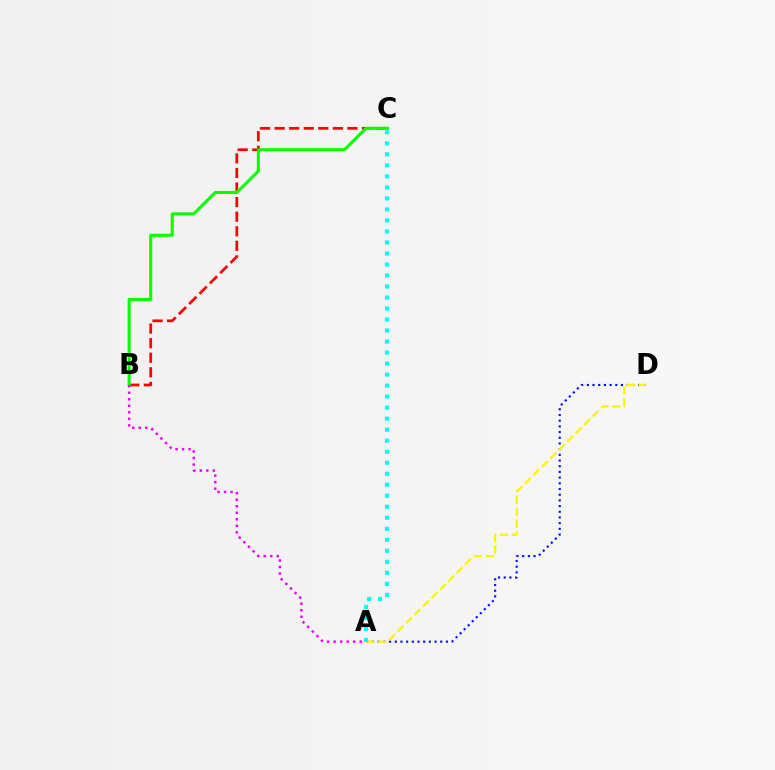{('B', 'C'): [{'color': '#ff0000', 'line_style': 'dashed', 'thickness': 1.98}, {'color': '#08ff00', 'line_style': 'solid', 'thickness': 2.22}], ('A', 'D'): [{'color': '#0010ff', 'line_style': 'dotted', 'thickness': 1.55}, {'color': '#fcf500', 'line_style': 'dashed', 'thickness': 1.62}], ('A', 'B'): [{'color': '#ee00ff', 'line_style': 'dotted', 'thickness': 1.77}], ('A', 'C'): [{'color': '#00fff6', 'line_style': 'dotted', 'thickness': 2.99}]}